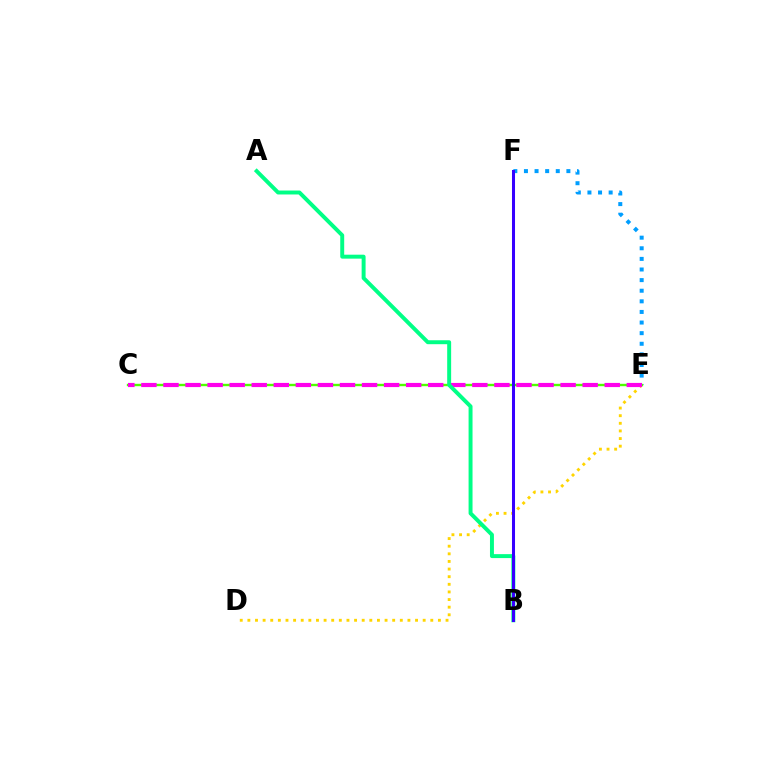{('E', 'F'): [{'color': '#009eff', 'line_style': 'dotted', 'thickness': 2.88}], ('D', 'E'): [{'color': '#ffd500', 'line_style': 'dotted', 'thickness': 2.07}], ('C', 'E'): [{'color': '#4fff00', 'line_style': 'solid', 'thickness': 1.72}, {'color': '#ff00ed', 'line_style': 'dashed', 'thickness': 3.0}], ('B', 'F'): [{'color': '#ff0000', 'line_style': 'solid', 'thickness': 1.85}, {'color': '#3700ff', 'line_style': 'solid', 'thickness': 2.18}], ('A', 'B'): [{'color': '#00ff86', 'line_style': 'solid', 'thickness': 2.84}]}